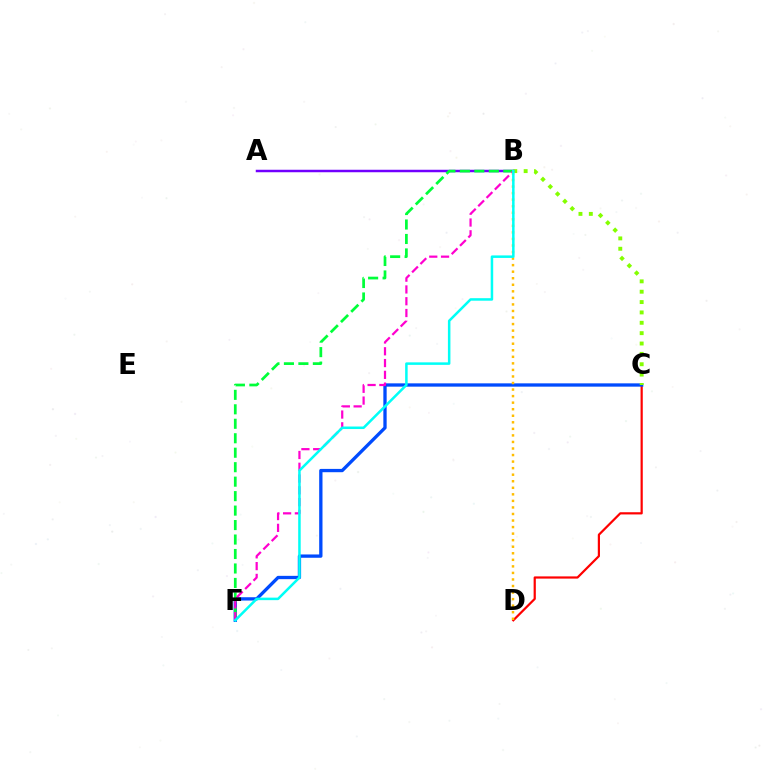{('C', 'D'): [{'color': '#ff0000', 'line_style': 'solid', 'thickness': 1.59}], ('C', 'F'): [{'color': '#004bff', 'line_style': 'solid', 'thickness': 2.38}], ('B', 'C'): [{'color': '#84ff00', 'line_style': 'dotted', 'thickness': 2.82}], ('A', 'B'): [{'color': '#7200ff', 'line_style': 'solid', 'thickness': 1.79}], ('B', 'F'): [{'color': '#00ff39', 'line_style': 'dashed', 'thickness': 1.97}, {'color': '#ff00cf', 'line_style': 'dashed', 'thickness': 1.6}, {'color': '#00fff6', 'line_style': 'solid', 'thickness': 1.81}], ('B', 'D'): [{'color': '#ffbd00', 'line_style': 'dotted', 'thickness': 1.78}]}